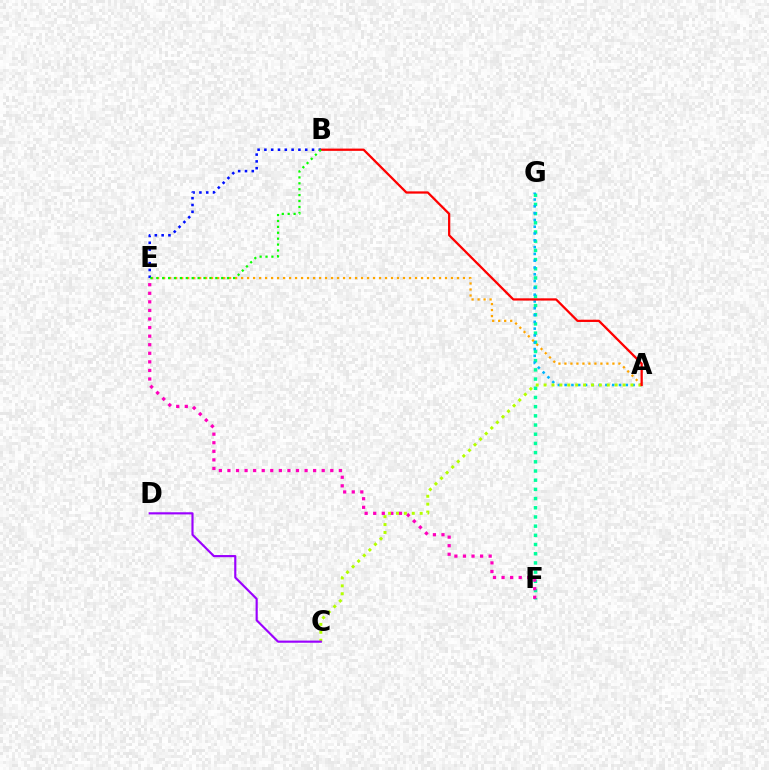{('F', 'G'): [{'color': '#00ff9d', 'line_style': 'dotted', 'thickness': 2.5}], ('E', 'F'): [{'color': '#ff00bd', 'line_style': 'dotted', 'thickness': 2.33}], ('A', 'G'): [{'color': '#00b5ff', 'line_style': 'dotted', 'thickness': 1.85}], ('A', 'C'): [{'color': '#b3ff00', 'line_style': 'dotted', 'thickness': 2.15}], ('A', 'E'): [{'color': '#ffa500', 'line_style': 'dotted', 'thickness': 1.63}], ('A', 'B'): [{'color': '#ff0000', 'line_style': 'solid', 'thickness': 1.63}], ('C', 'D'): [{'color': '#9b00ff', 'line_style': 'solid', 'thickness': 1.55}], ('B', 'E'): [{'color': '#0010ff', 'line_style': 'dotted', 'thickness': 1.85}, {'color': '#08ff00', 'line_style': 'dotted', 'thickness': 1.6}]}